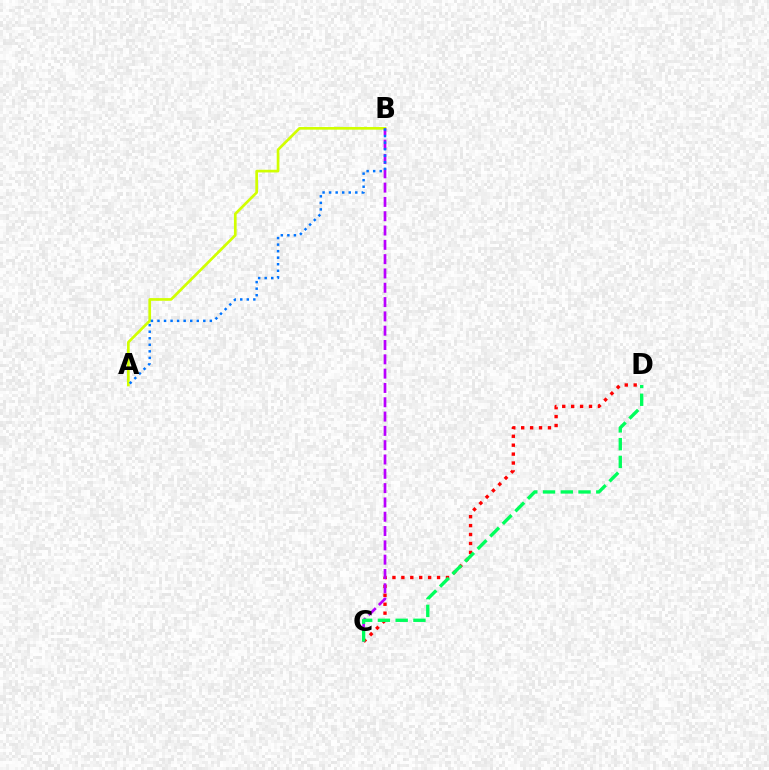{('A', 'B'): [{'color': '#d1ff00', 'line_style': 'solid', 'thickness': 1.93}, {'color': '#0074ff', 'line_style': 'dotted', 'thickness': 1.78}], ('C', 'D'): [{'color': '#ff0000', 'line_style': 'dotted', 'thickness': 2.42}, {'color': '#00ff5c', 'line_style': 'dashed', 'thickness': 2.41}], ('B', 'C'): [{'color': '#b900ff', 'line_style': 'dashed', 'thickness': 1.94}]}